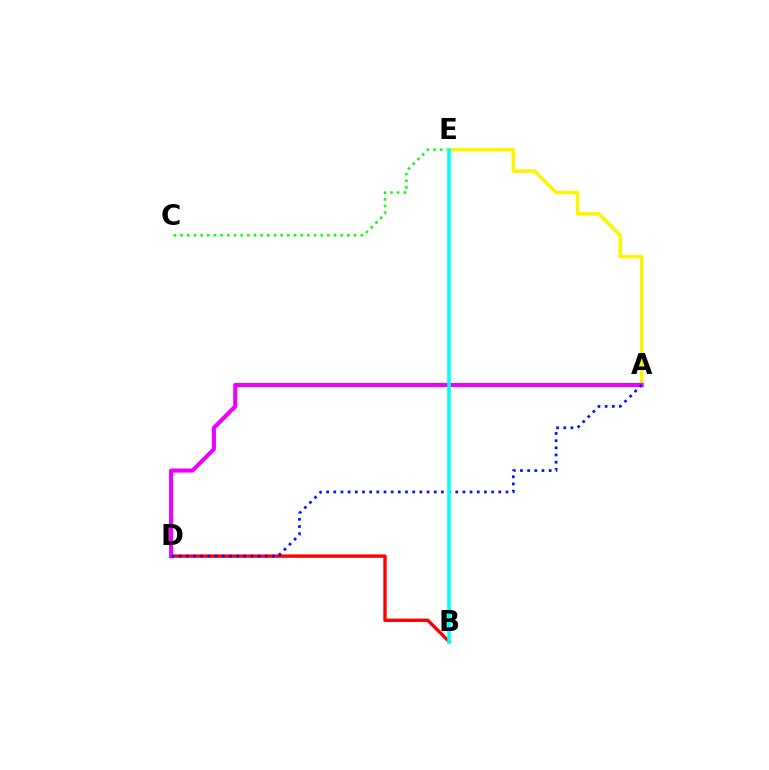{('C', 'E'): [{'color': '#08ff00', 'line_style': 'dotted', 'thickness': 1.81}], ('B', 'D'): [{'color': '#ff0000', 'line_style': 'solid', 'thickness': 2.42}], ('A', 'E'): [{'color': '#fcf500', 'line_style': 'solid', 'thickness': 2.53}], ('A', 'D'): [{'color': '#ee00ff', 'line_style': 'solid', 'thickness': 2.96}, {'color': '#0010ff', 'line_style': 'dotted', 'thickness': 1.95}], ('B', 'E'): [{'color': '#00fff6', 'line_style': 'solid', 'thickness': 2.6}]}